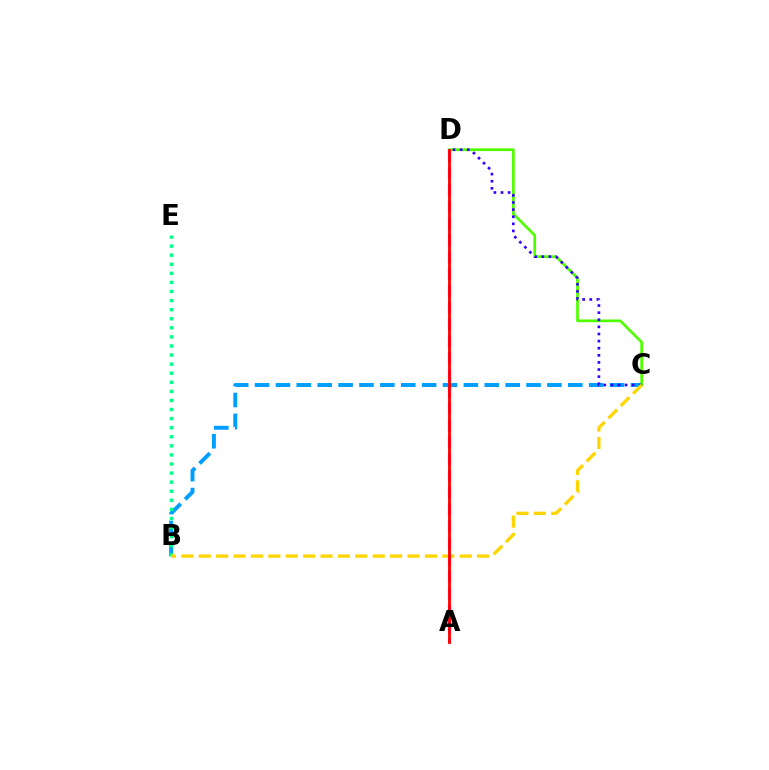{('B', 'C'): [{'color': '#009eff', 'line_style': 'dashed', 'thickness': 2.84}, {'color': '#ffd500', 'line_style': 'dashed', 'thickness': 2.36}], ('C', 'D'): [{'color': '#4fff00', 'line_style': 'solid', 'thickness': 1.96}, {'color': '#3700ff', 'line_style': 'dotted', 'thickness': 1.93}], ('B', 'E'): [{'color': '#00ff86', 'line_style': 'dotted', 'thickness': 2.47}], ('A', 'D'): [{'color': '#ff00ed', 'line_style': 'dashed', 'thickness': 2.28}, {'color': '#ff0000', 'line_style': 'solid', 'thickness': 2.04}]}